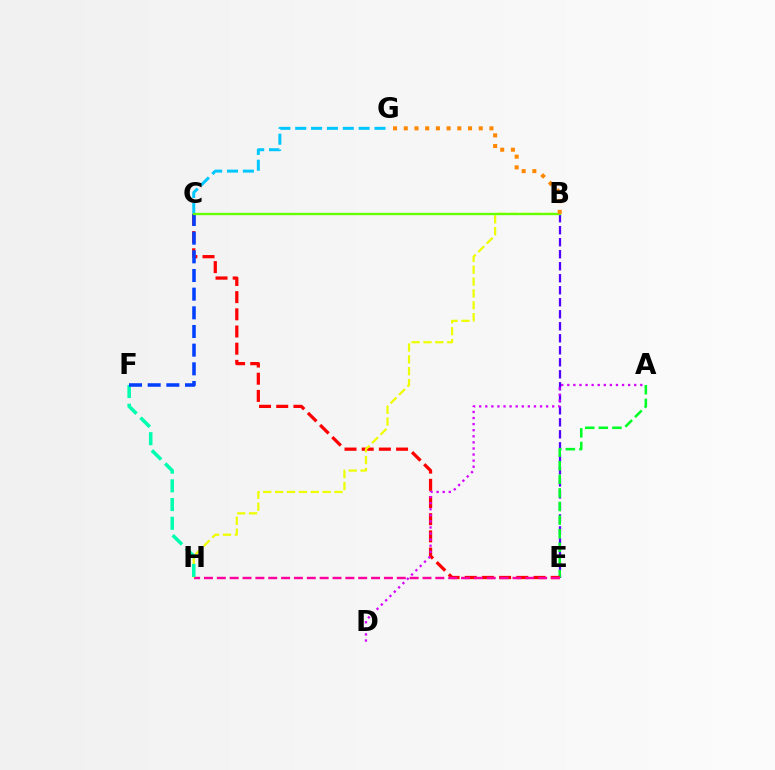{('B', 'E'): [{'color': '#4f00ff', 'line_style': 'dashed', 'thickness': 1.63}], ('A', 'E'): [{'color': '#00ff27', 'line_style': 'dashed', 'thickness': 1.85}], ('C', 'E'): [{'color': '#ff0000', 'line_style': 'dashed', 'thickness': 2.33}], ('E', 'H'): [{'color': '#ff00a0', 'line_style': 'dashed', 'thickness': 1.75}], ('B', 'H'): [{'color': '#eeff00', 'line_style': 'dashed', 'thickness': 1.61}], ('F', 'H'): [{'color': '#00ffaf', 'line_style': 'dashed', 'thickness': 2.54}], ('C', 'G'): [{'color': '#00c7ff', 'line_style': 'dashed', 'thickness': 2.15}], ('A', 'D'): [{'color': '#d600ff', 'line_style': 'dotted', 'thickness': 1.65}], ('C', 'F'): [{'color': '#003fff', 'line_style': 'dashed', 'thickness': 2.54}], ('B', 'C'): [{'color': '#66ff00', 'line_style': 'solid', 'thickness': 1.69}], ('B', 'G'): [{'color': '#ff8800', 'line_style': 'dotted', 'thickness': 2.91}]}